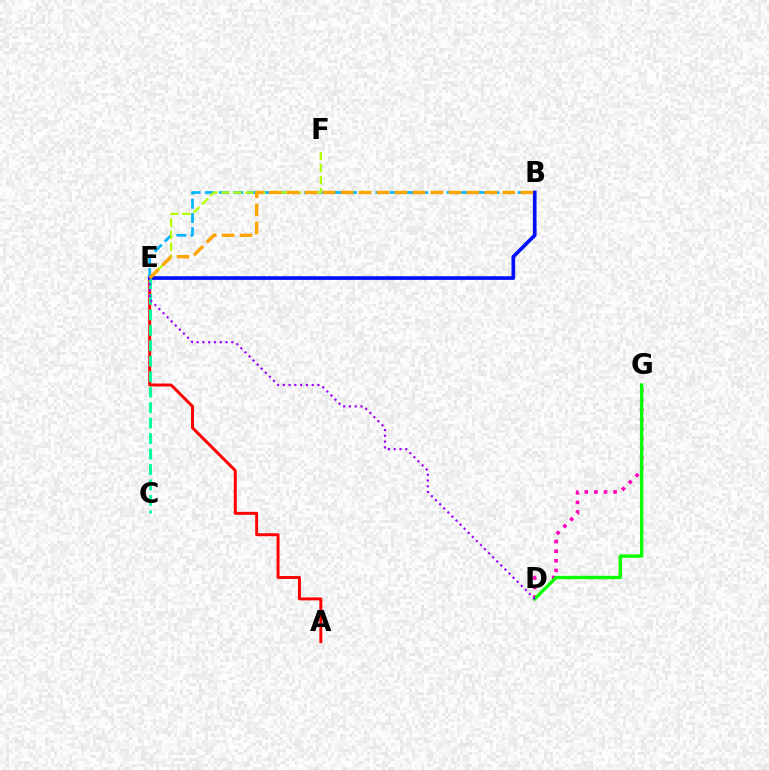{('A', 'E'): [{'color': '#ff0000', 'line_style': 'solid', 'thickness': 2.13}], ('D', 'G'): [{'color': '#ff00bd', 'line_style': 'dotted', 'thickness': 2.61}, {'color': '#08ff00', 'line_style': 'solid', 'thickness': 2.42}], ('B', 'E'): [{'color': '#00b5ff', 'line_style': 'dashed', 'thickness': 1.93}, {'color': '#0010ff', 'line_style': 'solid', 'thickness': 2.64}, {'color': '#ffa500', 'line_style': 'dashed', 'thickness': 2.44}], ('E', 'F'): [{'color': '#b3ff00', 'line_style': 'dashed', 'thickness': 1.63}], ('C', 'E'): [{'color': '#00ff9d', 'line_style': 'dashed', 'thickness': 2.1}], ('D', 'E'): [{'color': '#9b00ff', 'line_style': 'dotted', 'thickness': 1.57}]}